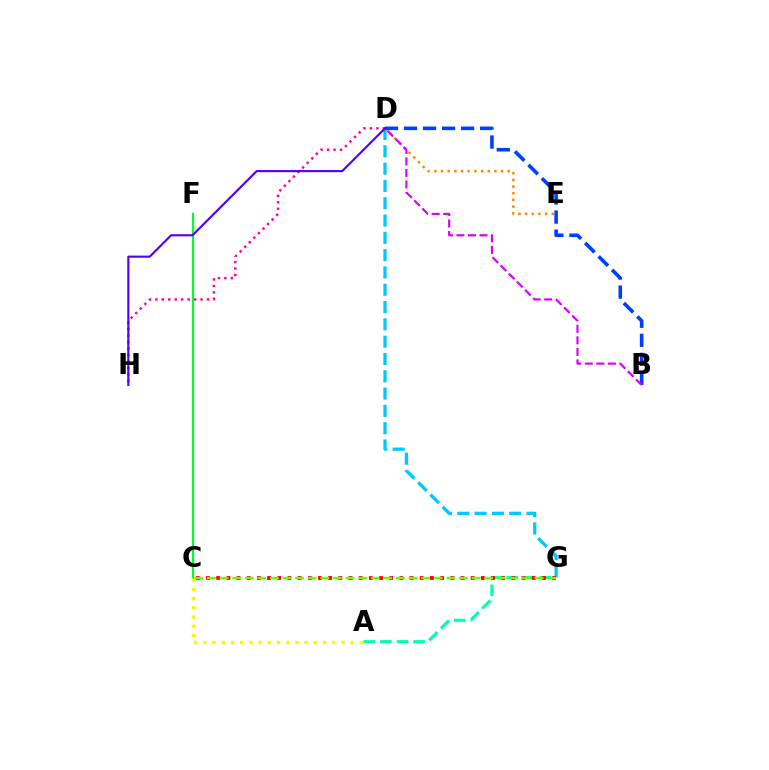{('D', 'H'): [{'color': '#ff00a0', 'line_style': 'dotted', 'thickness': 1.75}, {'color': '#4f00ff', 'line_style': 'solid', 'thickness': 1.54}], ('C', 'F'): [{'color': '#00ff27', 'line_style': 'solid', 'thickness': 1.58}], ('D', 'G'): [{'color': '#00c7ff', 'line_style': 'dashed', 'thickness': 2.35}], ('A', 'C'): [{'color': '#eeff00', 'line_style': 'dotted', 'thickness': 2.5}], ('D', 'E'): [{'color': '#ff8800', 'line_style': 'dotted', 'thickness': 1.81}], ('B', 'D'): [{'color': '#003fff', 'line_style': 'dashed', 'thickness': 2.58}, {'color': '#d600ff', 'line_style': 'dashed', 'thickness': 1.57}], ('A', 'G'): [{'color': '#00ffaf', 'line_style': 'dashed', 'thickness': 2.25}], ('C', 'G'): [{'color': '#ff0000', 'line_style': 'dotted', 'thickness': 2.77}, {'color': '#66ff00', 'line_style': 'dashed', 'thickness': 1.71}]}